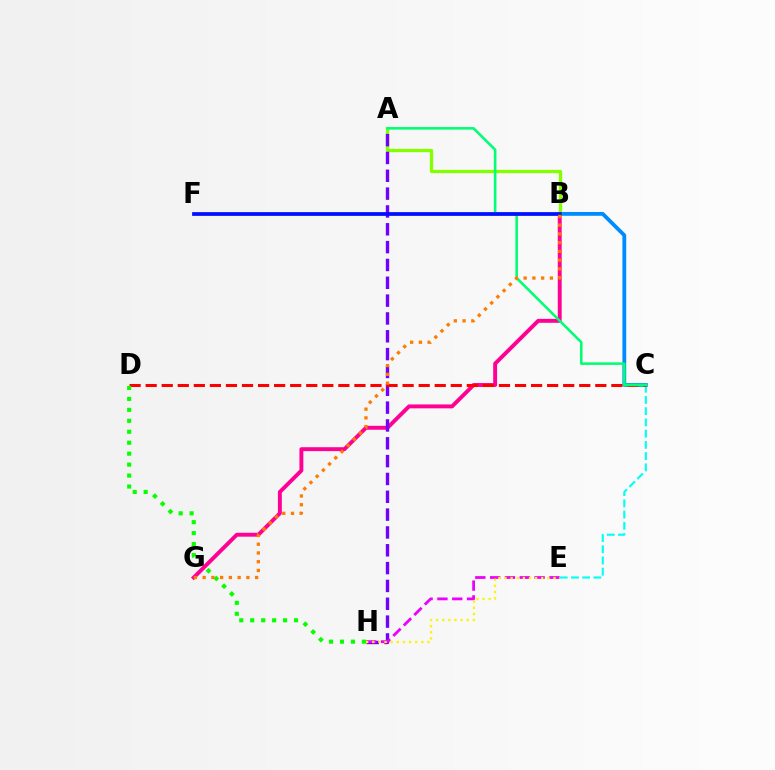{('B', 'G'): [{'color': '#ff0094', 'line_style': 'solid', 'thickness': 2.82}, {'color': '#ff7c00', 'line_style': 'dotted', 'thickness': 2.38}], ('C', 'E'): [{'color': '#00fff6', 'line_style': 'dashed', 'thickness': 1.53}], ('B', 'C'): [{'color': '#008cff', 'line_style': 'solid', 'thickness': 2.74}], ('A', 'B'): [{'color': '#84ff00', 'line_style': 'solid', 'thickness': 2.38}], ('A', 'H'): [{'color': '#7200ff', 'line_style': 'dashed', 'thickness': 2.42}], ('C', 'D'): [{'color': '#ff0000', 'line_style': 'dashed', 'thickness': 2.18}], ('E', 'H'): [{'color': '#ee00ff', 'line_style': 'dashed', 'thickness': 2.01}, {'color': '#fcf500', 'line_style': 'dotted', 'thickness': 1.67}], ('A', 'C'): [{'color': '#00ff74', 'line_style': 'solid', 'thickness': 1.85}], ('D', 'H'): [{'color': '#08ff00', 'line_style': 'dotted', 'thickness': 2.98}], ('B', 'F'): [{'color': '#0010ff', 'line_style': 'solid', 'thickness': 2.7}]}